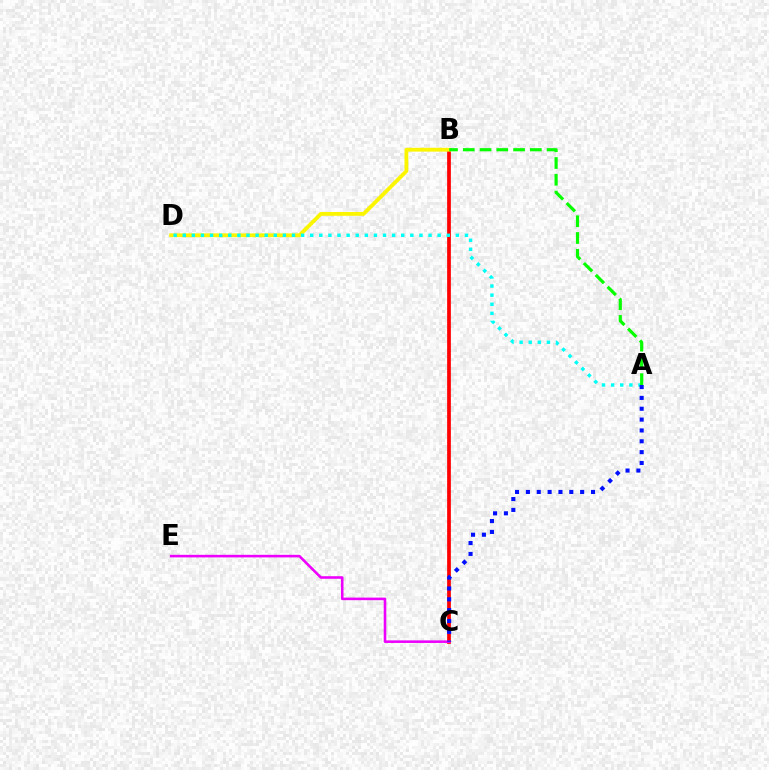{('B', 'C'): [{'color': '#ff0000', 'line_style': 'solid', 'thickness': 2.68}], ('B', 'D'): [{'color': '#fcf500', 'line_style': 'solid', 'thickness': 2.74}], ('C', 'E'): [{'color': '#ee00ff', 'line_style': 'solid', 'thickness': 1.85}], ('A', 'D'): [{'color': '#00fff6', 'line_style': 'dotted', 'thickness': 2.47}], ('A', 'B'): [{'color': '#08ff00', 'line_style': 'dashed', 'thickness': 2.28}], ('A', 'C'): [{'color': '#0010ff', 'line_style': 'dotted', 'thickness': 2.95}]}